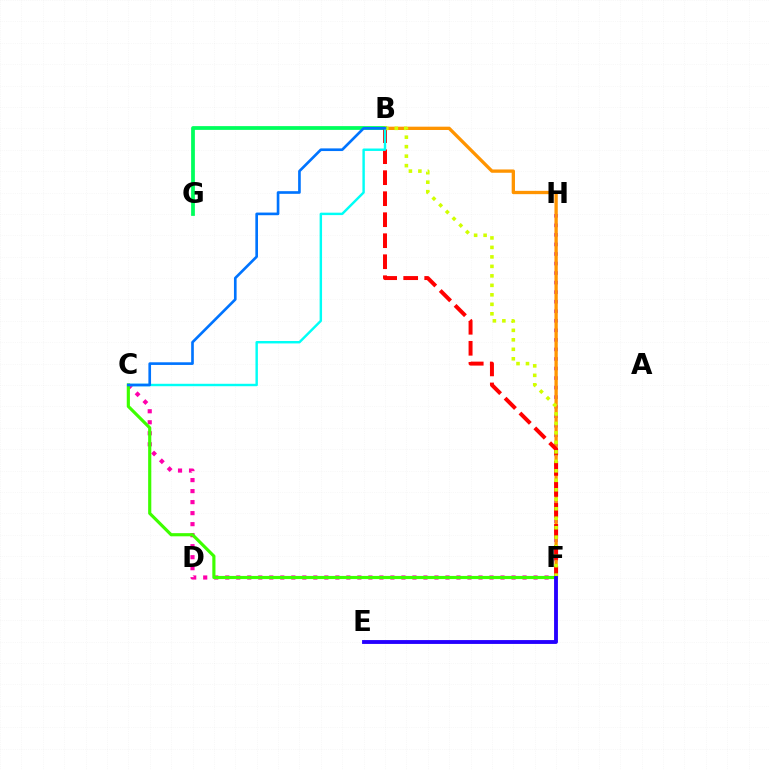{('C', 'F'): [{'color': '#ff00ac', 'line_style': 'dotted', 'thickness': 2.99}, {'color': '#3dff00', 'line_style': 'solid', 'thickness': 2.27}], ('B', 'G'): [{'color': '#00ff5c', 'line_style': 'solid', 'thickness': 2.71}], ('F', 'H'): [{'color': '#b900ff', 'line_style': 'dotted', 'thickness': 2.59}], ('B', 'F'): [{'color': '#ff9400', 'line_style': 'solid', 'thickness': 2.38}, {'color': '#ff0000', 'line_style': 'dashed', 'thickness': 2.85}, {'color': '#d1ff00', 'line_style': 'dotted', 'thickness': 2.58}], ('B', 'C'): [{'color': '#00fff6', 'line_style': 'solid', 'thickness': 1.75}, {'color': '#0074ff', 'line_style': 'solid', 'thickness': 1.91}], ('E', 'F'): [{'color': '#2500ff', 'line_style': 'solid', 'thickness': 2.77}]}